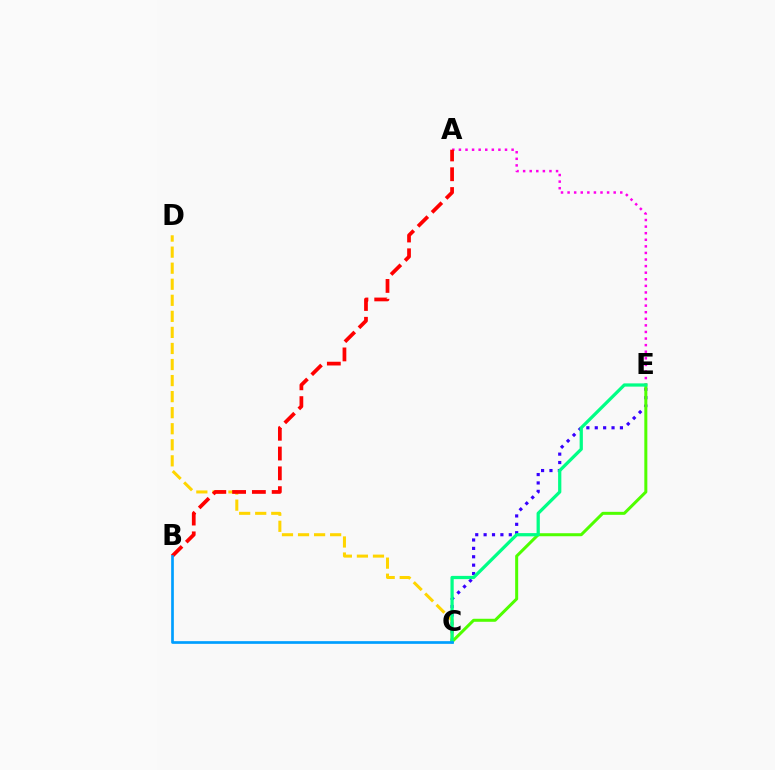{('C', 'E'): [{'color': '#3700ff', 'line_style': 'dotted', 'thickness': 2.28}, {'color': '#4fff00', 'line_style': 'solid', 'thickness': 2.17}, {'color': '#00ff86', 'line_style': 'solid', 'thickness': 2.33}], ('A', 'E'): [{'color': '#ff00ed', 'line_style': 'dotted', 'thickness': 1.79}], ('C', 'D'): [{'color': '#ffd500', 'line_style': 'dashed', 'thickness': 2.18}], ('A', 'B'): [{'color': '#ff0000', 'line_style': 'dashed', 'thickness': 2.69}], ('B', 'C'): [{'color': '#009eff', 'line_style': 'solid', 'thickness': 1.93}]}